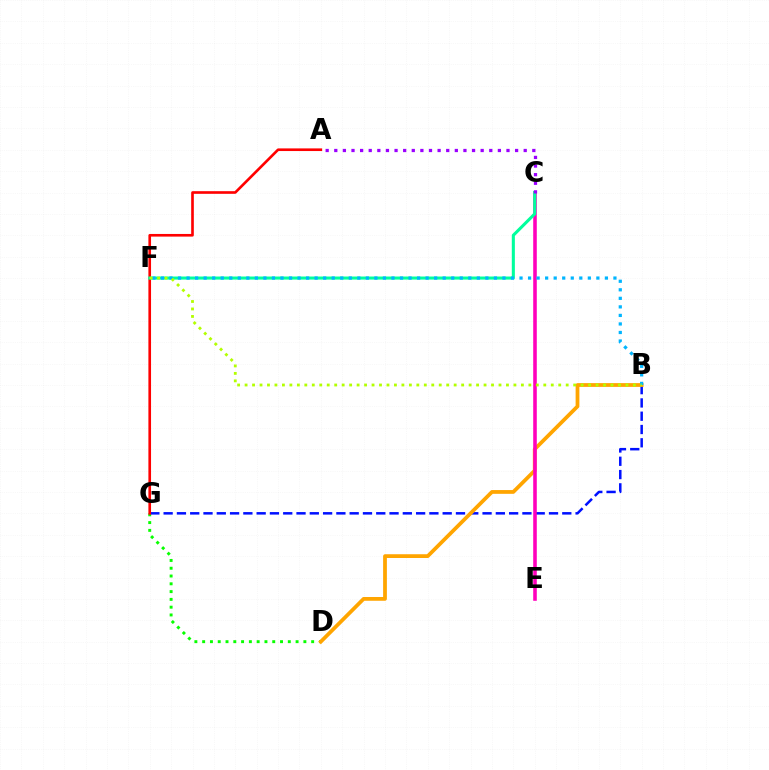{('D', 'G'): [{'color': '#08ff00', 'line_style': 'dotted', 'thickness': 2.12}], ('B', 'G'): [{'color': '#0010ff', 'line_style': 'dashed', 'thickness': 1.81}], ('B', 'D'): [{'color': '#ffa500', 'line_style': 'solid', 'thickness': 2.71}], ('A', 'G'): [{'color': '#ff0000', 'line_style': 'solid', 'thickness': 1.9}], ('C', 'E'): [{'color': '#ff00bd', 'line_style': 'solid', 'thickness': 2.58}], ('C', 'F'): [{'color': '#00ff9d', 'line_style': 'solid', 'thickness': 2.21}], ('A', 'C'): [{'color': '#9b00ff', 'line_style': 'dotted', 'thickness': 2.34}], ('B', 'F'): [{'color': '#00b5ff', 'line_style': 'dotted', 'thickness': 2.32}, {'color': '#b3ff00', 'line_style': 'dotted', 'thickness': 2.03}]}